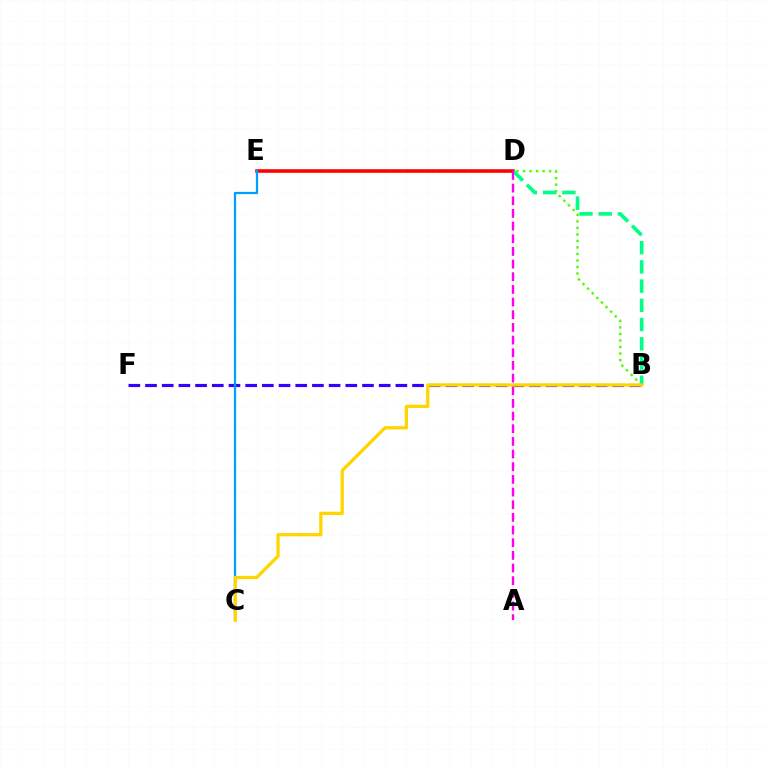{('B', 'E'): [{'color': '#4fff00', 'line_style': 'dotted', 'thickness': 1.77}], ('B', 'F'): [{'color': '#3700ff', 'line_style': 'dashed', 'thickness': 2.27}], ('D', 'E'): [{'color': '#ff0000', 'line_style': 'solid', 'thickness': 2.58}], ('B', 'D'): [{'color': '#00ff86', 'line_style': 'dashed', 'thickness': 2.61}], ('C', 'E'): [{'color': '#009eff', 'line_style': 'solid', 'thickness': 1.62}], ('A', 'D'): [{'color': '#ff00ed', 'line_style': 'dashed', 'thickness': 1.72}], ('B', 'C'): [{'color': '#ffd500', 'line_style': 'solid', 'thickness': 2.34}]}